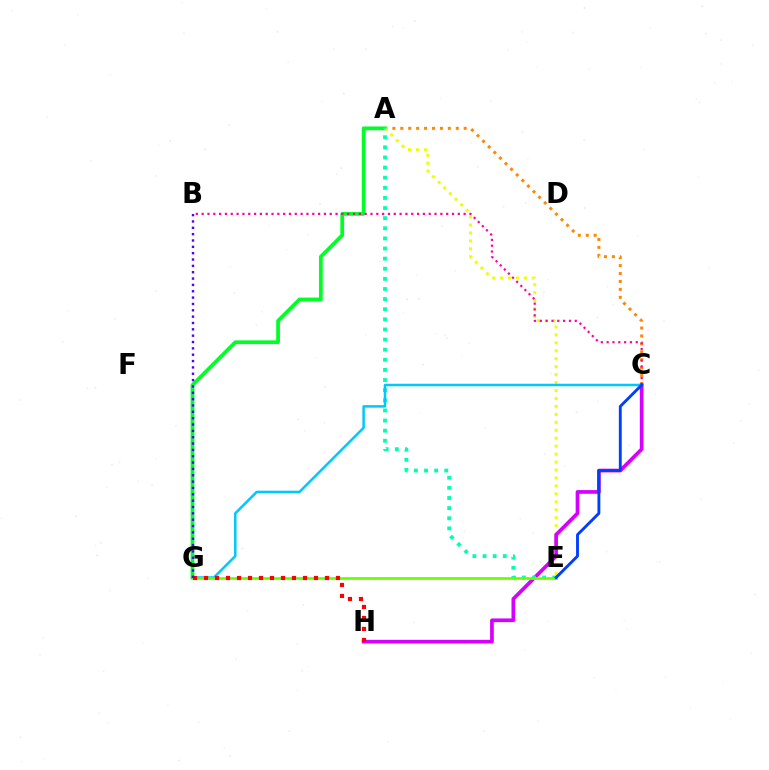{('A', 'C'): [{'color': '#ff8800', 'line_style': 'dotted', 'thickness': 2.15}], ('A', 'G'): [{'color': '#00ff27', 'line_style': 'solid', 'thickness': 2.69}], ('A', 'E'): [{'color': '#eeff00', 'line_style': 'dotted', 'thickness': 2.16}, {'color': '#00ffaf', 'line_style': 'dotted', 'thickness': 2.75}], ('C', 'H'): [{'color': '#d600ff', 'line_style': 'solid', 'thickness': 2.66}], ('B', 'C'): [{'color': '#ff00a0', 'line_style': 'dotted', 'thickness': 1.58}], ('C', 'G'): [{'color': '#00c7ff', 'line_style': 'solid', 'thickness': 1.81}], ('E', 'G'): [{'color': '#66ff00', 'line_style': 'solid', 'thickness': 1.93}], ('C', 'E'): [{'color': '#003fff', 'line_style': 'solid', 'thickness': 2.07}], ('G', 'H'): [{'color': '#ff0000', 'line_style': 'dotted', 'thickness': 2.99}], ('B', 'G'): [{'color': '#4f00ff', 'line_style': 'dotted', 'thickness': 1.72}]}